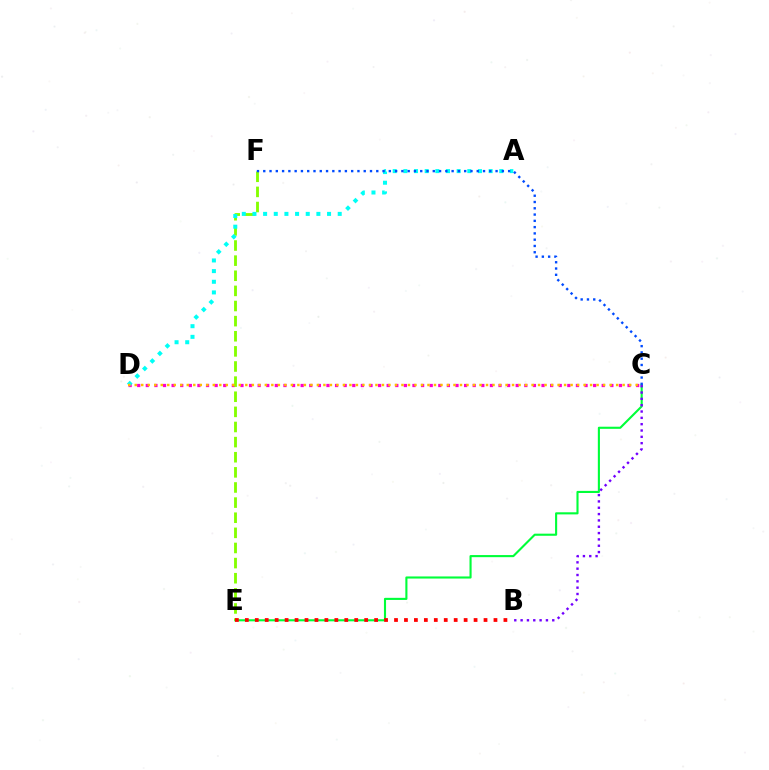{('C', 'E'): [{'color': '#00ff39', 'line_style': 'solid', 'thickness': 1.52}], ('C', 'D'): [{'color': '#ff00cf', 'line_style': 'dotted', 'thickness': 2.34}, {'color': '#ffbd00', 'line_style': 'dotted', 'thickness': 1.77}], ('B', 'C'): [{'color': '#7200ff', 'line_style': 'dotted', 'thickness': 1.72}], ('E', 'F'): [{'color': '#84ff00', 'line_style': 'dashed', 'thickness': 2.05}], ('A', 'D'): [{'color': '#00fff6', 'line_style': 'dotted', 'thickness': 2.9}], ('C', 'F'): [{'color': '#004bff', 'line_style': 'dotted', 'thickness': 1.71}], ('B', 'E'): [{'color': '#ff0000', 'line_style': 'dotted', 'thickness': 2.7}]}